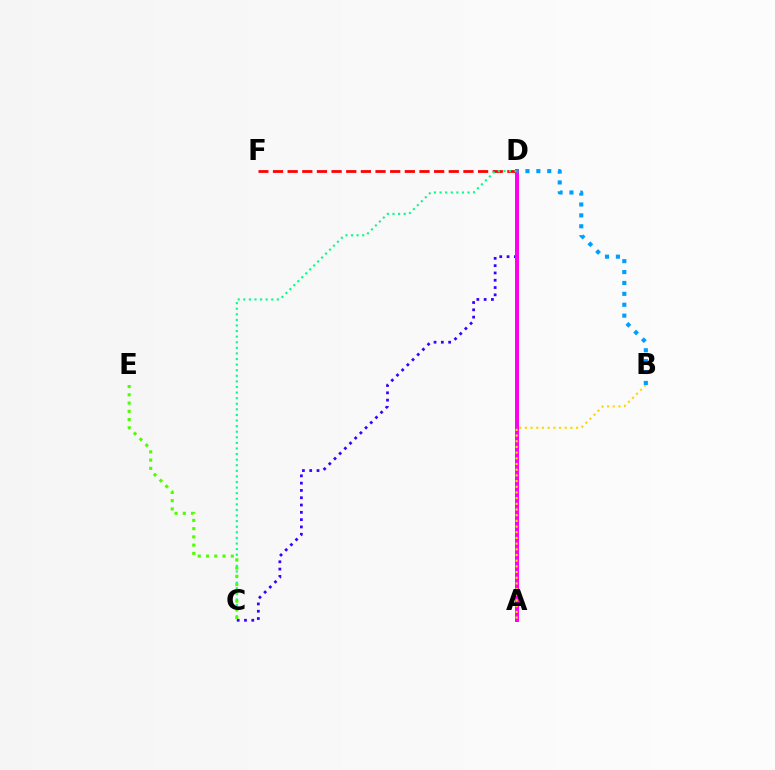{('C', 'D'): [{'color': '#3700ff', 'line_style': 'dotted', 'thickness': 1.98}, {'color': '#00ff86', 'line_style': 'dotted', 'thickness': 1.52}], ('D', 'F'): [{'color': '#ff0000', 'line_style': 'dashed', 'thickness': 1.99}], ('A', 'D'): [{'color': '#ff00ed', 'line_style': 'solid', 'thickness': 2.86}], ('A', 'B'): [{'color': '#ffd500', 'line_style': 'dotted', 'thickness': 1.55}], ('B', 'D'): [{'color': '#009eff', 'line_style': 'dotted', 'thickness': 2.96}], ('C', 'E'): [{'color': '#4fff00', 'line_style': 'dotted', 'thickness': 2.24}]}